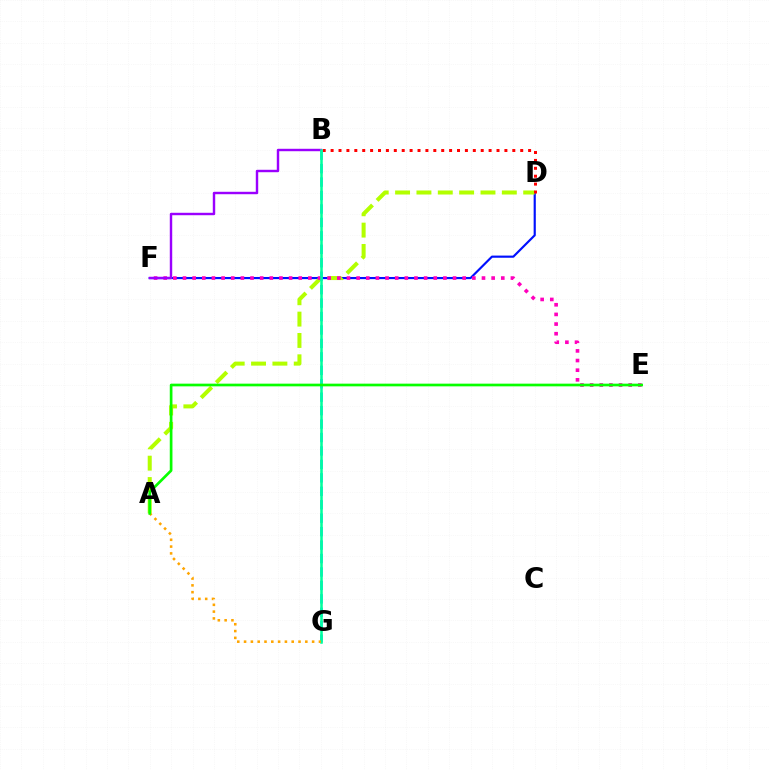{('D', 'F'): [{'color': '#0010ff', 'line_style': 'solid', 'thickness': 1.56}], ('A', 'D'): [{'color': '#b3ff00', 'line_style': 'dashed', 'thickness': 2.9}], ('B', 'G'): [{'color': '#00b5ff', 'line_style': 'dashed', 'thickness': 1.83}, {'color': '#00ff9d', 'line_style': 'solid', 'thickness': 1.83}], ('B', 'D'): [{'color': '#ff0000', 'line_style': 'dotted', 'thickness': 2.15}], ('E', 'F'): [{'color': '#ff00bd', 'line_style': 'dotted', 'thickness': 2.62}], ('B', 'F'): [{'color': '#9b00ff', 'line_style': 'solid', 'thickness': 1.75}], ('A', 'G'): [{'color': '#ffa500', 'line_style': 'dotted', 'thickness': 1.85}], ('A', 'E'): [{'color': '#08ff00', 'line_style': 'solid', 'thickness': 1.93}]}